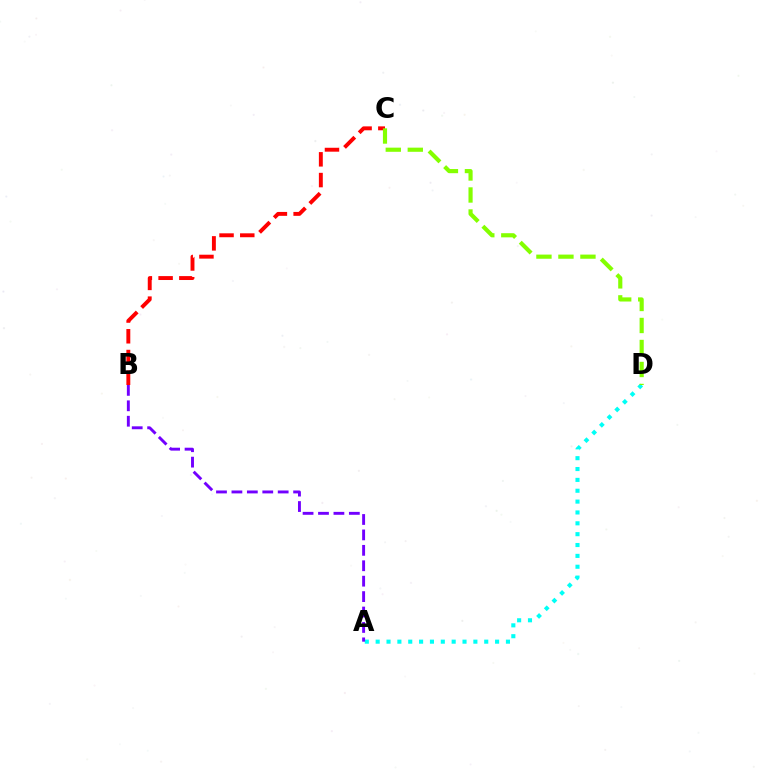{('B', 'C'): [{'color': '#ff0000', 'line_style': 'dashed', 'thickness': 2.82}], ('A', 'D'): [{'color': '#00fff6', 'line_style': 'dotted', 'thickness': 2.95}], ('A', 'B'): [{'color': '#7200ff', 'line_style': 'dashed', 'thickness': 2.1}], ('C', 'D'): [{'color': '#84ff00', 'line_style': 'dashed', 'thickness': 2.99}]}